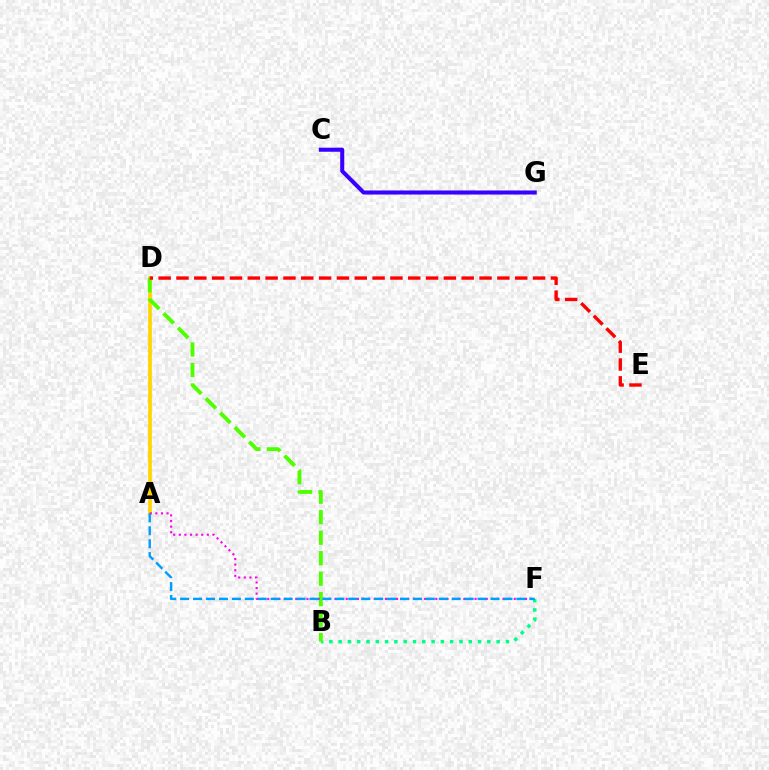{('A', 'D'): [{'color': '#ffd500', 'line_style': 'solid', 'thickness': 2.68}], ('B', 'F'): [{'color': '#00ff86', 'line_style': 'dotted', 'thickness': 2.53}], ('C', 'G'): [{'color': '#3700ff', 'line_style': 'solid', 'thickness': 2.92}], ('B', 'D'): [{'color': '#4fff00', 'line_style': 'dashed', 'thickness': 2.78}], ('A', 'F'): [{'color': '#ff00ed', 'line_style': 'dotted', 'thickness': 1.52}, {'color': '#009eff', 'line_style': 'dashed', 'thickness': 1.76}], ('D', 'E'): [{'color': '#ff0000', 'line_style': 'dashed', 'thickness': 2.42}]}